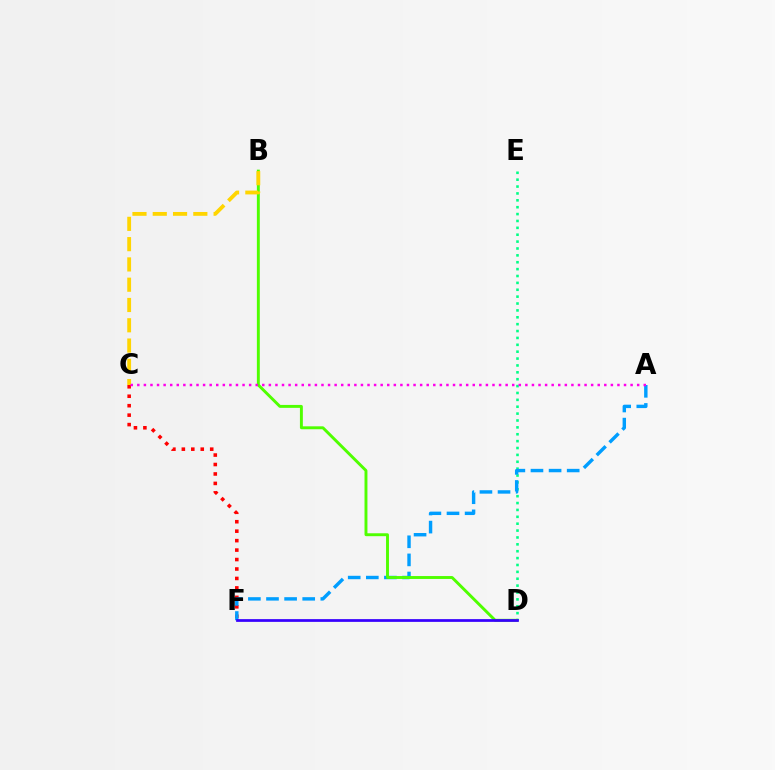{('D', 'E'): [{'color': '#00ff86', 'line_style': 'dotted', 'thickness': 1.87}], ('C', 'F'): [{'color': '#ff0000', 'line_style': 'dotted', 'thickness': 2.57}], ('A', 'F'): [{'color': '#009eff', 'line_style': 'dashed', 'thickness': 2.46}], ('B', 'D'): [{'color': '#4fff00', 'line_style': 'solid', 'thickness': 2.1}], ('B', 'C'): [{'color': '#ffd500', 'line_style': 'dashed', 'thickness': 2.76}], ('A', 'C'): [{'color': '#ff00ed', 'line_style': 'dotted', 'thickness': 1.79}], ('D', 'F'): [{'color': '#3700ff', 'line_style': 'solid', 'thickness': 1.98}]}